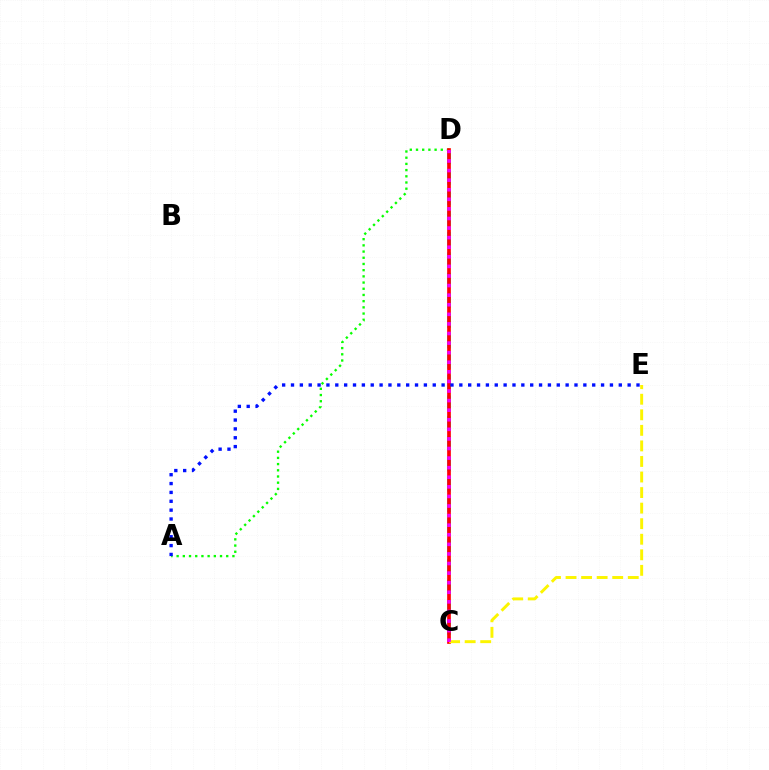{('A', 'D'): [{'color': '#08ff00', 'line_style': 'dotted', 'thickness': 1.68}], ('C', 'D'): [{'color': '#00fff6', 'line_style': 'dashed', 'thickness': 2.78}, {'color': '#ff0000', 'line_style': 'solid', 'thickness': 2.65}, {'color': '#ee00ff', 'line_style': 'dotted', 'thickness': 2.6}], ('A', 'E'): [{'color': '#0010ff', 'line_style': 'dotted', 'thickness': 2.41}], ('C', 'E'): [{'color': '#fcf500', 'line_style': 'dashed', 'thickness': 2.11}]}